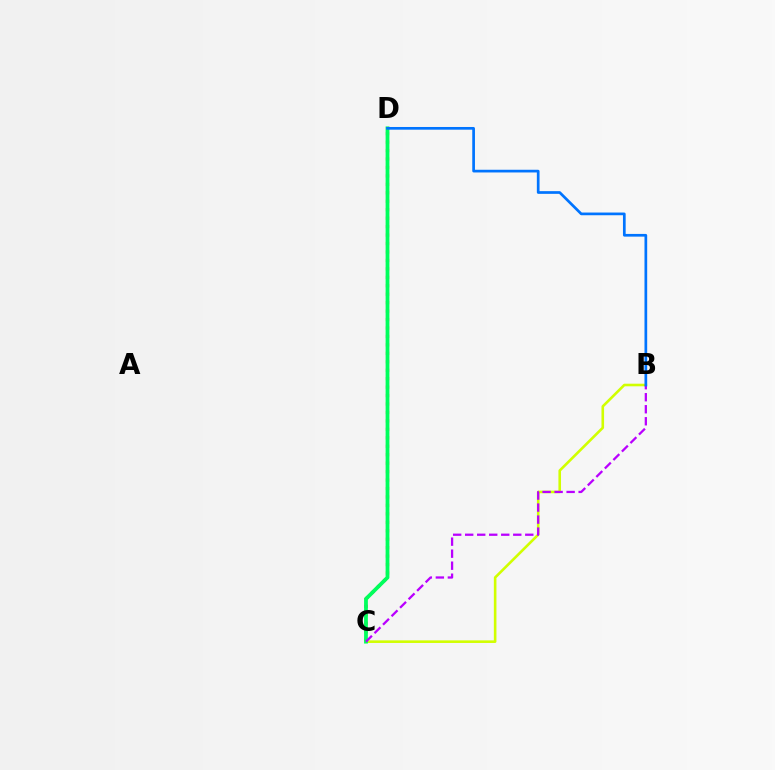{('C', 'D'): [{'color': '#ff0000', 'line_style': 'dotted', 'thickness': 2.3}, {'color': '#00ff5c', 'line_style': 'solid', 'thickness': 2.72}], ('B', 'C'): [{'color': '#d1ff00', 'line_style': 'solid', 'thickness': 1.87}, {'color': '#b900ff', 'line_style': 'dashed', 'thickness': 1.63}], ('B', 'D'): [{'color': '#0074ff', 'line_style': 'solid', 'thickness': 1.94}]}